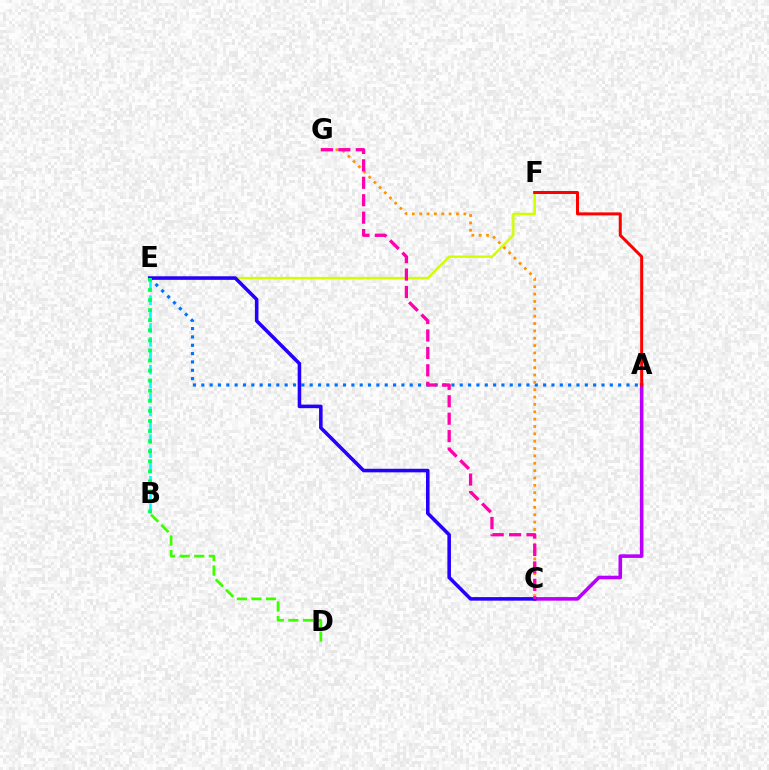{('B', 'E'): [{'color': '#00fff6', 'line_style': 'dashed', 'thickness': 1.89}, {'color': '#00ff5c', 'line_style': 'dotted', 'thickness': 2.74}], ('A', 'E'): [{'color': '#0074ff', 'line_style': 'dotted', 'thickness': 2.27}], ('A', 'C'): [{'color': '#b900ff', 'line_style': 'solid', 'thickness': 2.58}], ('E', 'F'): [{'color': '#d1ff00', 'line_style': 'solid', 'thickness': 1.71}], ('A', 'F'): [{'color': '#ff0000', 'line_style': 'solid', 'thickness': 2.17}], ('B', 'D'): [{'color': '#3dff00', 'line_style': 'dashed', 'thickness': 1.98}], ('C', 'G'): [{'color': '#ff9400', 'line_style': 'dotted', 'thickness': 2.0}, {'color': '#ff00ac', 'line_style': 'dashed', 'thickness': 2.37}], ('C', 'E'): [{'color': '#2500ff', 'line_style': 'solid', 'thickness': 2.57}]}